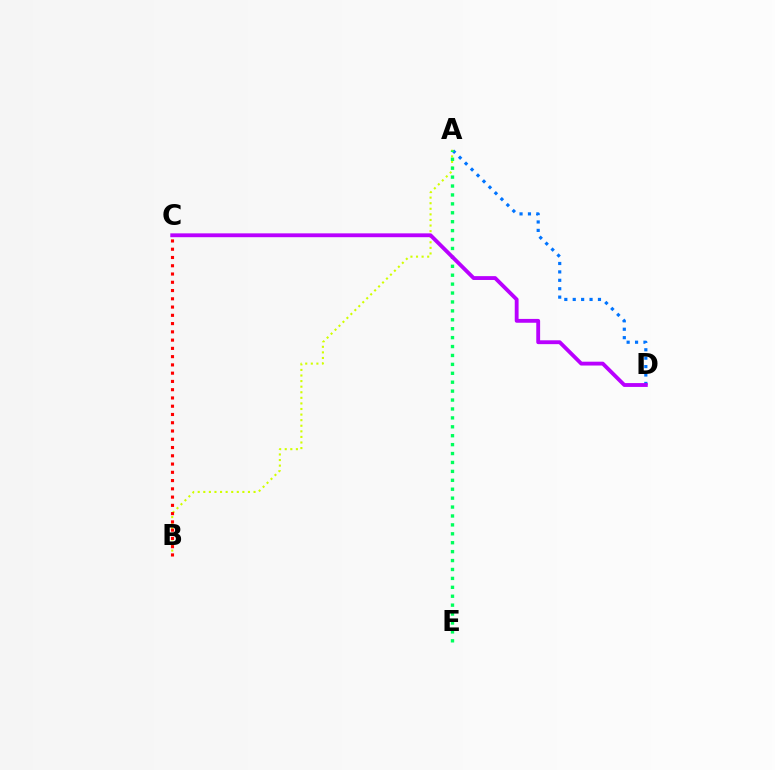{('A', 'B'): [{'color': '#d1ff00', 'line_style': 'dotted', 'thickness': 1.52}], ('A', 'D'): [{'color': '#0074ff', 'line_style': 'dotted', 'thickness': 2.29}], ('B', 'C'): [{'color': '#ff0000', 'line_style': 'dotted', 'thickness': 2.24}], ('A', 'E'): [{'color': '#00ff5c', 'line_style': 'dotted', 'thickness': 2.42}], ('C', 'D'): [{'color': '#b900ff', 'line_style': 'solid', 'thickness': 2.77}]}